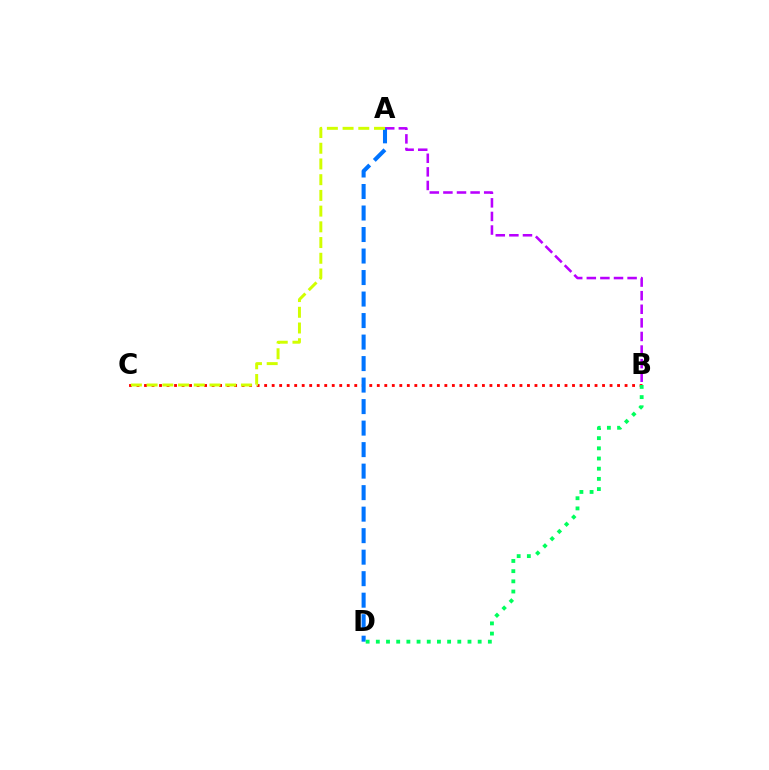{('B', 'C'): [{'color': '#ff0000', 'line_style': 'dotted', 'thickness': 2.04}], ('A', 'B'): [{'color': '#b900ff', 'line_style': 'dashed', 'thickness': 1.85}], ('A', 'D'): [{'color': '#0074ff', 'line_style': 'dashed', 'thickness': 2.92}], ('A', 'C'): [{'color': '#d1ff00', 'line_style': 'dashed', 'thickness': 2.14}], ('B', 'D'): [{'color': '#00ff5c', 'line_style': 'dotted', 'thickness': 2.77}]}